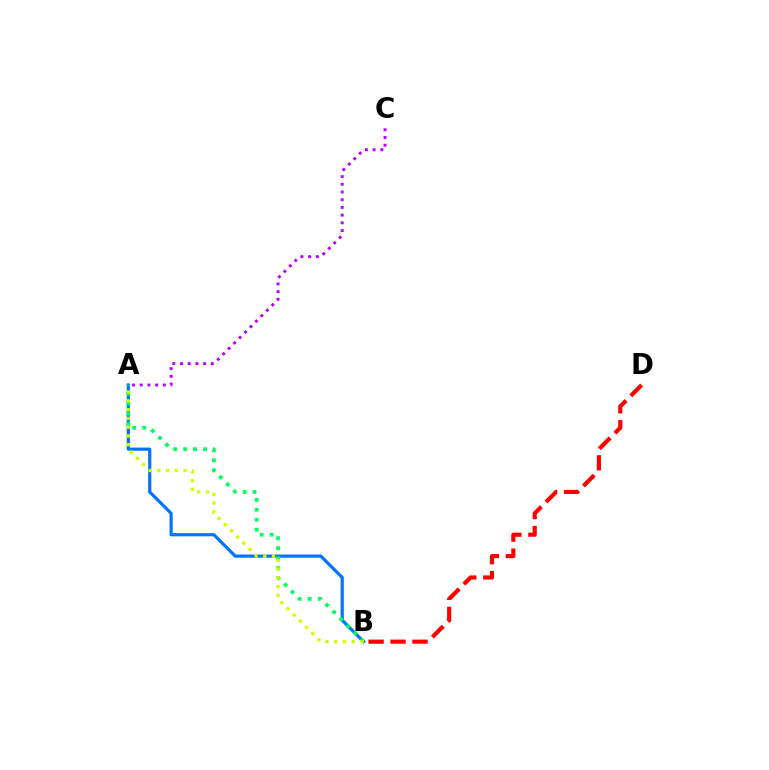{('A', 'B'): [{'color': '#0074ff', 'line_style': 'solid', 'thickness': 2.29}, {'color': '#00ff5c', 'line_style': 'dotted', 'thickness': 2.71}, {'color': '#d1ff00', 'line_style': 'dotted', 'thickness': 2.38}], ('B', 'D'): [{'color': '#ff0000', 'line_style': 'dashed', 'thickness': 2.98}], ('A', 'C'): [{'color': '#b900ff', 'line_style': 'dotted', 'thickness': 2.09}]}